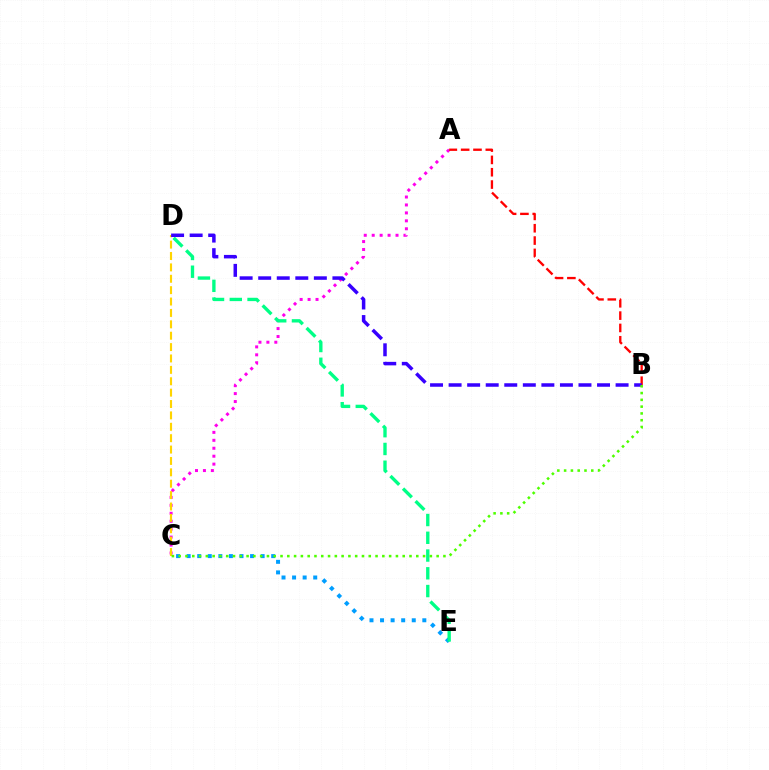{('A', 'C'): [{'color': '#ff00ed', 'line_style': 'dotted', 'thickness': 2.16}], ('C', 'D'): [{'color': '#ffd500', 'line_style': 'dashed', 'thickness': 1.55}], ('A', 'B'): [{'color': '#ff0000', 'line_style': 'dashed', 'thickness': 1.67}], ('C', 'E'): [{'color': '#009eff', 'line_style': 'dotted', 'thickness': 2.87}], ('D', 'E'): [{'color': '#00ff86', 'line_style': 'dashed', 'thickness': 2.41}], ('B', 'D'): [{'color': '#3700ff', 'line_style': 'dashed', 'thickness': 2.52}], ('B', 'C'): [{'color': '#4fff00', 'line_style': 'dotted', 'thickness': 1.84}]}